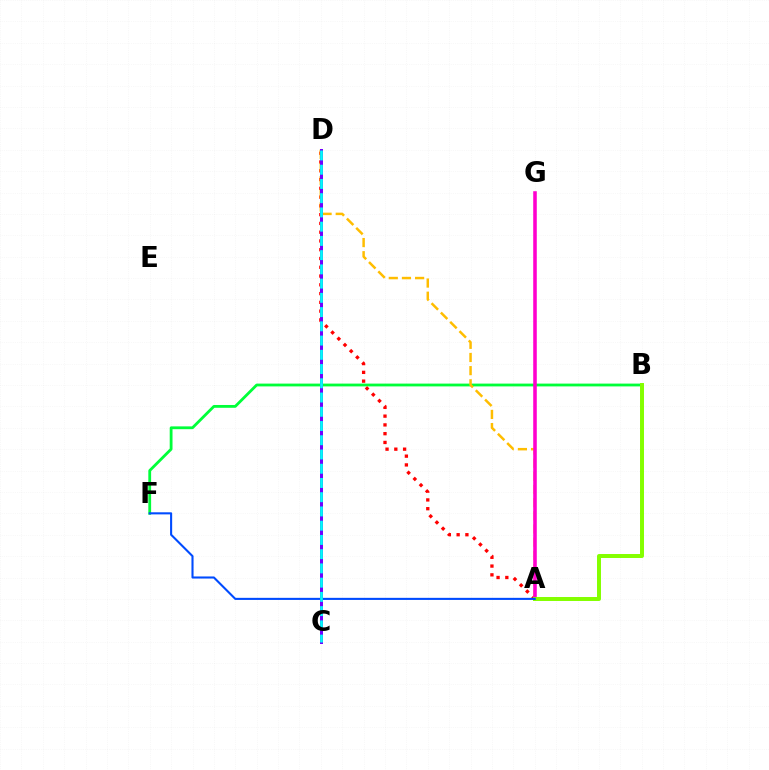{('B', 'F'): [{'color': '#00ff39', 'line_style': 'solid', 'thickness': 2.02}], ('A', 'D'): [{'color': '#ff0000', 'line_style': 'dotted', 'thickness': 2.38}, {'color': '#ffbd00', 'line_style': 'dashed', 'thickness': 1.79}], ('A', 'G'): [{'color': '#ff00cf', 'line_style': 'solid', 'thickness': 2.56}], ('A', 'B'): [{'color': '#84ff00', 'line_style': 'solid', 'thickness': 2.86}], ('C', 'D'): [{'color': '#7200ff', 'line_style': 'solid', 'thickness': 2.16}, {'color': '#00fff6', 'line_style': 'dashed', 'thickness': 1.93}], ('A', 'F'): [{'color': '#004bff', 'line_style': 'solid', 'thickness': 1.5}]}